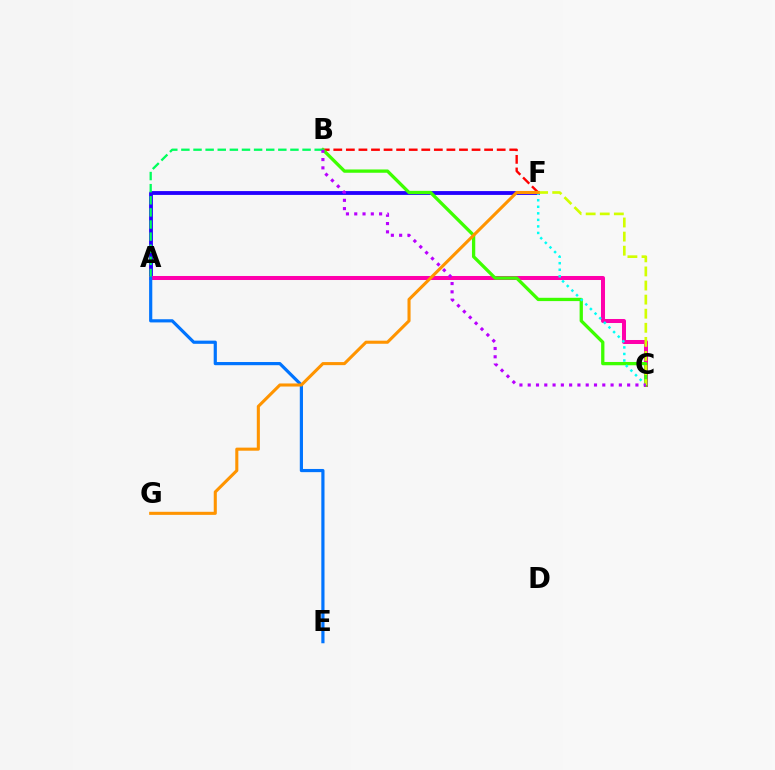{('B', 'F'): [{'color': '#ff0000', 'line_style': 'dashed', 'thickness': 1.71}], ('A', 'F'): [{'color': '#2500ff', 'line_style': 'solid', 'thickness': 2.75}], ('A', 'C'): [{'color': '#ff00ac', 'line_style': 'solid', 'thickness': 2.89}], ('B', 'C'): [{'color': '#3dff00', 'line_style': 'solid', 'thickness': 2.37}, {'color': '#b900ff', 'line_style': 'dotted', 'thickness': 2.25}], ('C', 'F'): [{'color': '#00fff6', 'line_style': 'dotted', 'thickness': 1.78}, {'color': '#d1ff00', 'line_style': 'dashed', 'thickness': 1.91}], ('A', 'B'): [{'color': '#00ff5c', 'line_style': 'dashed', 'thickness': 1.65}], ('A', 'E'): [{'color': '#0074ff', 'line_style': 'solid', 'thickness': 2.29}], ('F', 'G'): [{'color': '#ff9400', 'line_style': 'solid', 'thickness': 2.21}]}